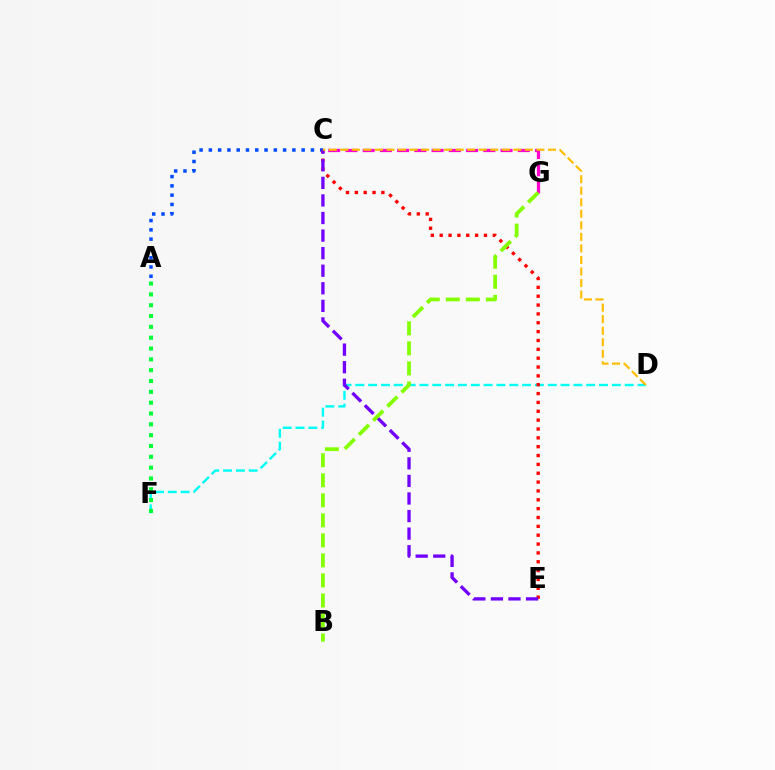{('D', 'F'): [{'color': '#00fff6', 'line_style': 'dashed', 'thickness': 1.74}], ('A', 'C'): [{'color': '#004bff', 'line_style': 'dotted', 'thickness': 2.52}], ('C', 'E'): [{'color': '#ff0000', 'line_style': 'dotted', 'thickness': 2.41}, {'color': '#7200ff', 'line_style': 'dashed', 'thickness': 2.39}], ('C', 'G'): [{'color': '#ff00cf', 'line_style': 'dashed', 'thickness': 2.34}], ('C', 'D'): [{'color': '#ffbd00', 'line_style': 'dashed', 'thickness': 1.57}], ('A', 'F'): [{'color': '#00ff39', 'line_style': 'dotted', 'thickness': 2.94}], ('B', 'G'): [{'color': '#84ff00', 'line_style': 'dashed', 'thickness': 2.72}]}